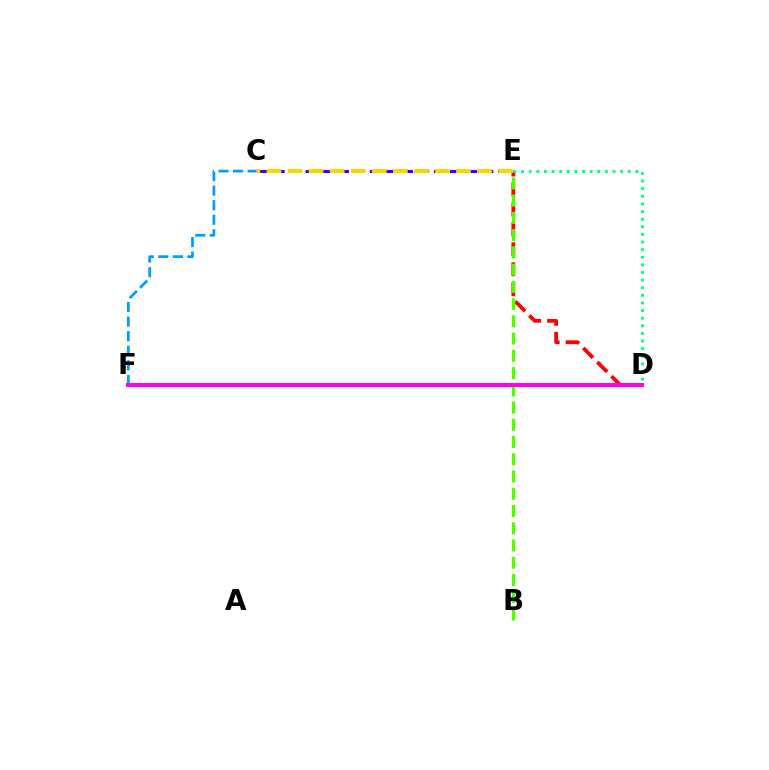{('D', 'E'): [{'color': '#ff0000', 'line_style': 'dashed', 'thickness': 2.71}, {'color': '#00ff86', 'line_style': 'dotted', 'thickness': 2.07}], ('B', 'E'): [{'color': '#4fff00', 'line_style': 'dashed', 'thickness': 2.34}], ('C', 'F'): [{'color': '#009eff', 'line_style': 'dashed', 'thickness': 1.98}], ('C', 'E'): [{'color': '#3700ff', 'line_style': 'dashed', 'thickness': 2.18}, {'color': '#ffd500', 'line_style': 'dashed', 'thickness': 2.86}], ('D', 'F'): [{'color': '#ff00ed', 'line_style': 'solid', 'thickness': 2.87}]}